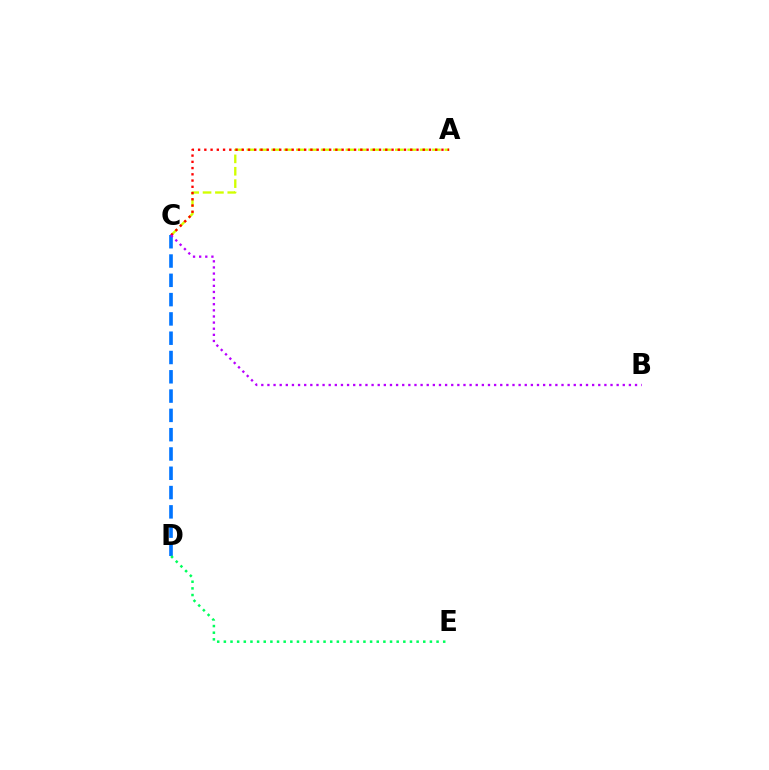{('C', 'D'): [{'color': '#0074ff', 'line_style': 'dashed', 'thickness': 2.62}], ('A', 'C'): [{'color': '#d1ff00', 'line_style': 'dashed', 'thickness': 1.68}, {'color': '#ff0000', 'line_style': 'dotted', 'thickness': 1.7}], ('D', 'E'): [{'color': '#00ff5c', 'line_style': 'dotted', 'thickness': 1.81}], ('B', 'C'): [{'color': '#b900ff', 'line_style': 'dotted', 'thickness': 1.66}]}